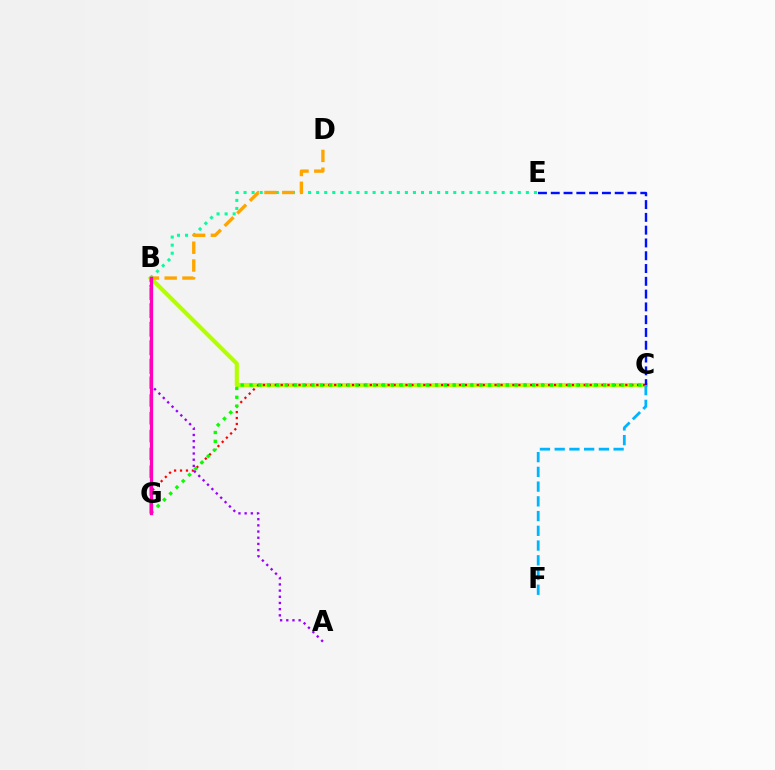{('B', 'C'): [{'color': '#b3ff00', 'line_style': 'solid', 'thickness': 2.97}], ('C', 'G'): [{'color': '#ff0000', 'line_style': 'dotted', 'thickness': 1.61}, {'color': '#08ff00', 'line_style': 'dotted', 'thickness': 2.4}], ('B', 'E'): [{'color': '#00ff9d', 'line_style': 'dotted', 'thickness': 2.19}], ('C', 'E'): [{'color': '#0010ff', 'line_style': 'dashed', 'thickness': 1.74}], ('C', 'F'): [{'color': '#00b5ff', 'line_style': 'dashed', 'thickness': 2.0}], ('A', 'B'): [{'color': '#9b00ff', 'line_style': 'dotted', 'thickness': 1.68}], ('D', 'G'): [{'color': '#ffa500', 'line_style': 'dashed', 'thickness': 2.42}], ('B', 'G'): [{'color': '#ff00bd', 'line_style': 'solid', 'thickness': 2.34}]}